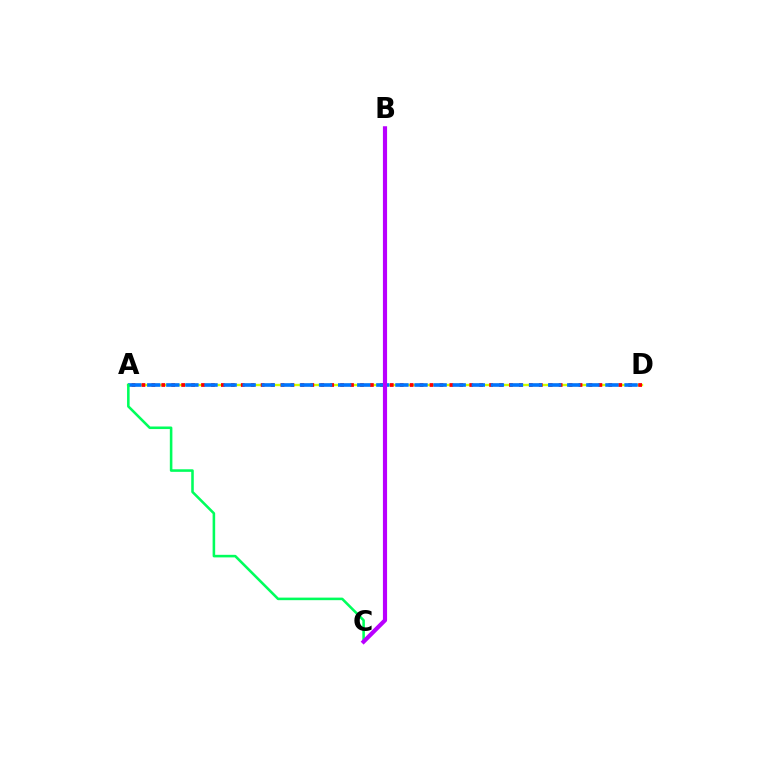{('A', 'D'): [{'color': '#d1ff00', 'line_style': 'solid', 'thickness': 1.7}, {'color': '#ff0000', 'line_style': 'dotted', 'thickness': 2.7}, {'color': '#0074ff', 'line_style': 'dashed', 'thickness': 2.59}], ('A', 'C'): [{'color': '#00ff5c', 'line_style': 'solid', 'thickness': 1.85}], ('B', 'C'): [{'color': '#b900ff', 'line_style': 'solid', 'thickness': 3.0}]}